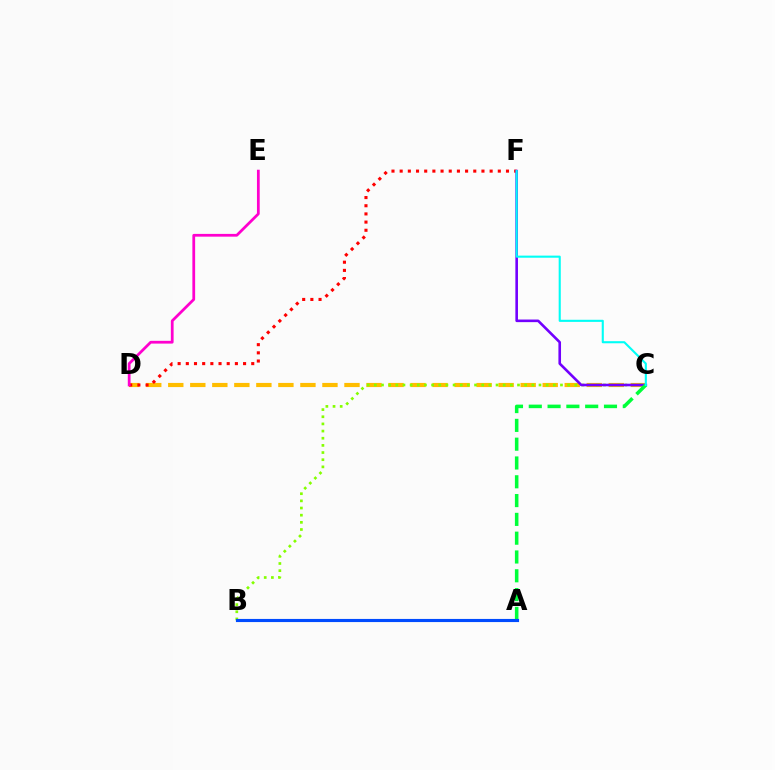{('C', 'D'): [{'color': '#ffbd00', 'line_style': 'dashed', 'thickness': 2.99}], ('D', 'F'): [{'color': '#ff0000', 'line_style': 'dotted', 'thickness': 2.22}], ('B', 'C'): [{'color': '#84ff00', 'line_style': 'dotted', 'thickness': 1.95}], ('C', 'F'): [{'color': '#7200ff', 'line_style': 'solid', 'thickness': 1.88}, {'color': '#00fff6', 'line_style': 'solid', 'thickness': 1.51}], ('A', 'C'): [{'color': '#00ff39', 'line_style': 'dashed', 'thickness': 2.55}], ('D', 'E'): [{'color': '#ff00cf', 'line_style': 'solid', 'thickness': 1.99}], ('A', 'B'): [{'color': '#004bff', 'line_style': 'solid', 'thickness': 2.25}]}